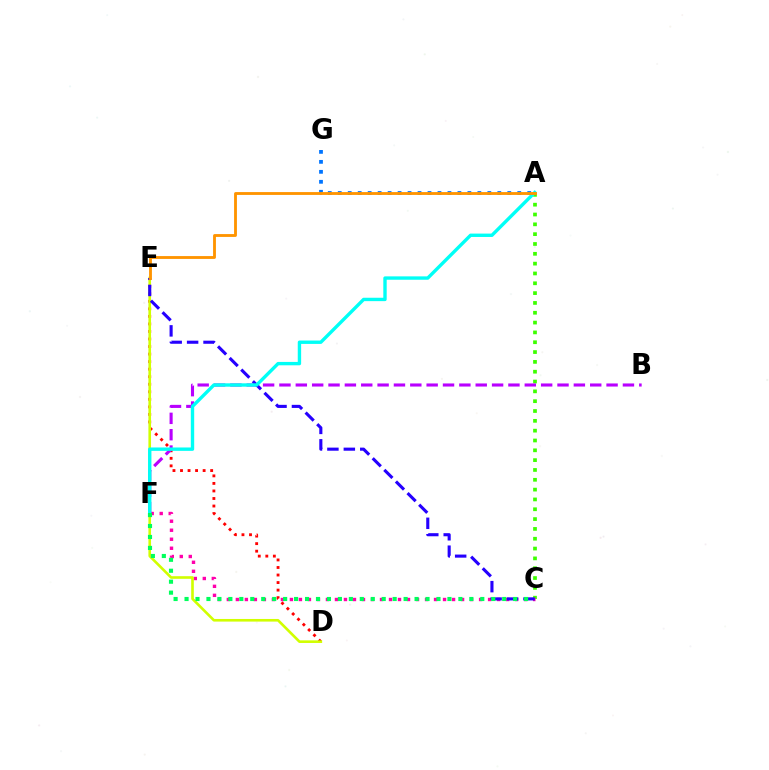{('D', 'E'): [{'color': '#ff0000', 'line_style': 'dotted', 'thickness': 2.05}, {'color': '#d1ff00', 'line_style': 'solid', 'thickness': 1.89}], ('A', 'C'): [{'color': '#3dff00', 'line_style': 'dotted', 'thickness': 2.67}], ('C', 'F'): [{'color': '#ff00ac', 'line_style': 'dotted', 'thickness': 2.45}, {'color': '#00ff5c', 'line_style': 'dotted', 'thickness': 2.98}], ('B', 'F'): [{'color': '#b900ff', 'line_style': 'dashed', 'thickness': 2.22}], ('C', 'E'): [{'color': '#2500ff', 'line_style': 'dashed', 'thickness': 2.23}], ('A', 'F'): [{'color': '#00fff6', 'line_style': 'solid', 'thickness': 2.43}], ('A', 'G'): [{'color': '#0074ff', 'line_style': 'dotted', 'thickness': 2.71}], ('A', 'E'): [{'color': '#ff9400', 'line_style': 'solid', 'thickness': 2.05}]}